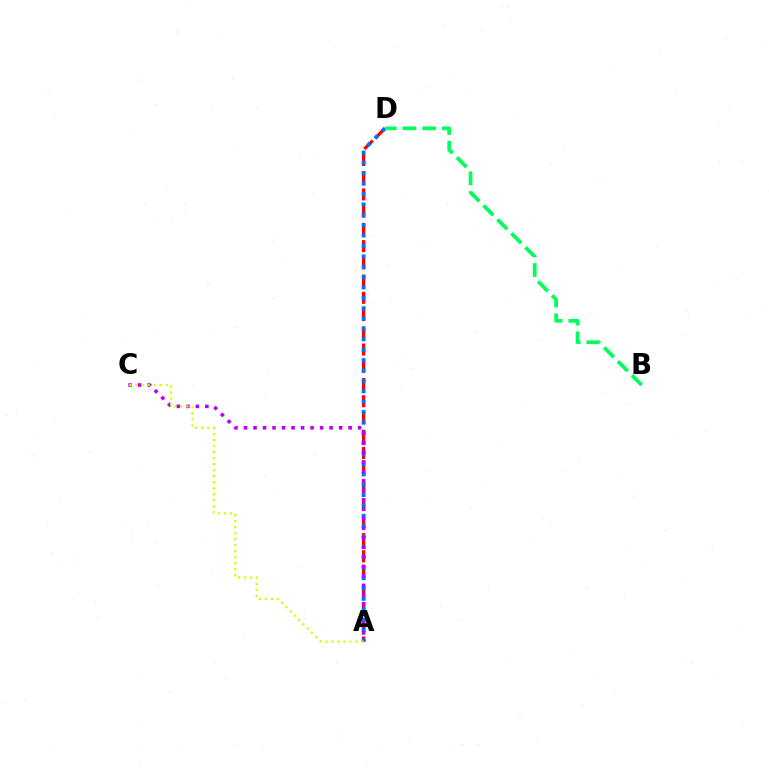{('A', 'D'): [{'color': '#ff0000', 'line_style': 'dashed', 'thickness': 2.34}, {'color': '#0074ff', 'line_style': 'dotted', 'thickness': 2.82}], ('A', 'C'): [{'color': '#b900ff', 'line_style': 'dotted', 'thickness': 2.58}, {'color': '#d1ff00', 'line_style': 'dotted', 'thickness': 1.64}], ('B', 'D'): [{'color': '#00ff5c', 'line_style': 'dashed', 'thickness': 2.68}]}